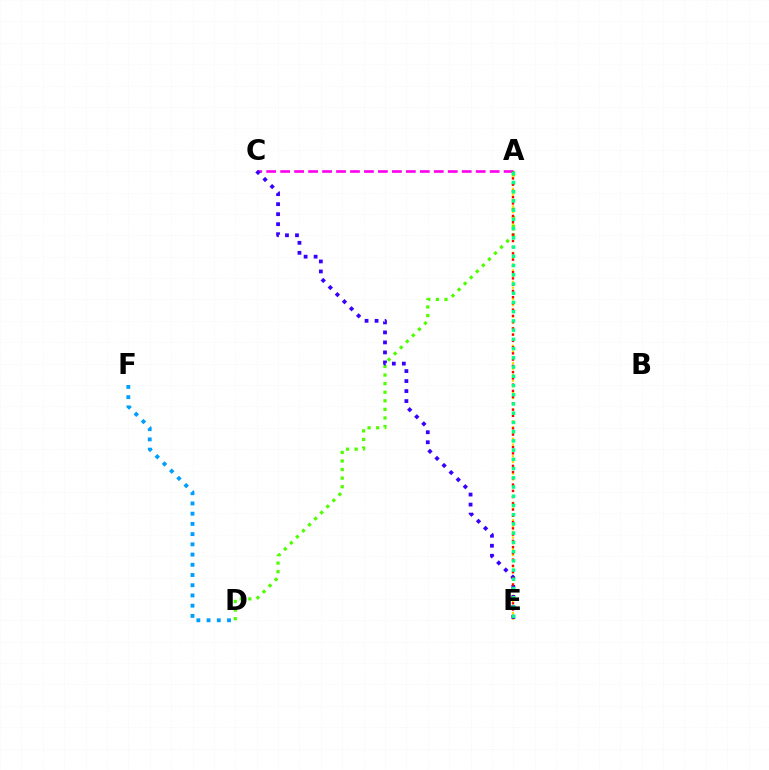{('D', 'F'): [{'color': '#009eff', 'line_style': 'dotted', 'thickness': 2.78}], ('A', 'C'): [{'color': '#ff00ed', 'line_style': 'dashed', 'thickness': 1.9}], ('A', 'D'): [{'color': '#4fff00', 'line_style': 'dotted', 'thickness': 2.33}], ('A', 'E'): [{'color': '#ffd500', 'line_style': 'dotted', 'thickness': 1.58}, {'color': '#ff0000', 'line_style': 'dotted', 'thickness': 1.7}, {'color': '#00ff86', 'line_style': 'dotted', 'thickness': 2.51}], ('C', 'E'): [{'color': '#3700ff', 'line_style': 'dotted', 'thickness': 2.72}]}